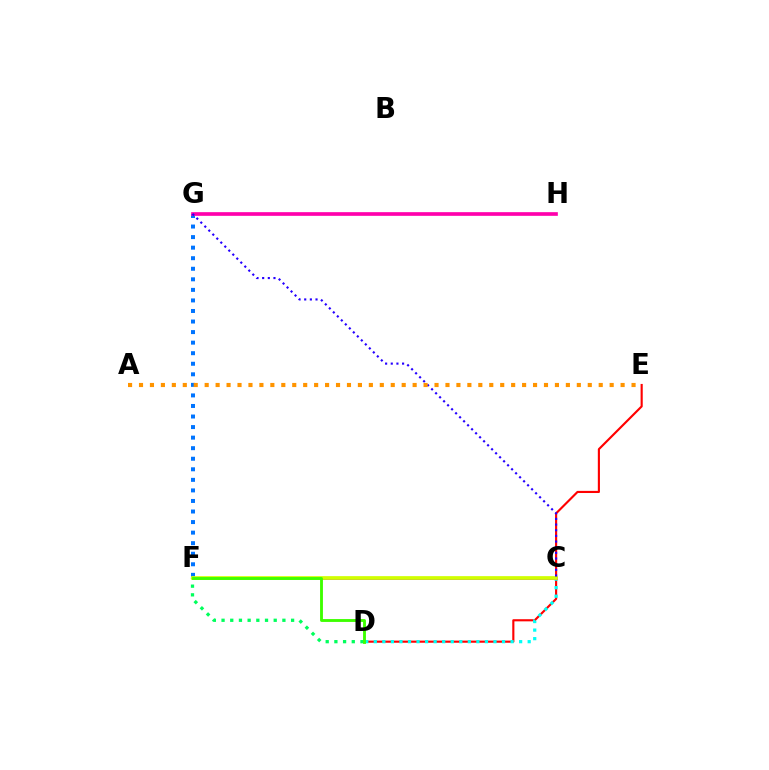{('D', 'E'): [{'color': '#ff0000', 'line_style': 'solid', 'thickness': 1.54}], ('C', 'D'): [{'color': '#00fff6', 'line_style': 'dotted', 'thickness': 2.32}], ('D', 'F'): [{'color': '#00ff5c', 'line_style': 'dotted', 'thickness': 2.36}, {'color': '#3dff00', 'line_style': 'solid', 'thickness': 2.06}], ('F', 'G'): [{'color': '#0074ff', 'line_style': 'dotted', 'thickness': 2.87}], ('C', 'F'): [{'color': '#b900ff', 'line_style': 'solid', 'thickness': 2.16}, {'color': '#d1ff00', 'line_style': 'solid', 'thickness': 2.67}], ('G', 'H'): [{'color': '#ff00ac', 'line_style': 'solid', 'thickness': 2.64}], ('C', 'G'): [{'color': '#2500ff', 'line_style': 'dotted', 'thickness': 1.54}], ('A', 'E'): [{'color': '#ff9400', 'line_style': 'dotted', 'thickness': 2.97}]}